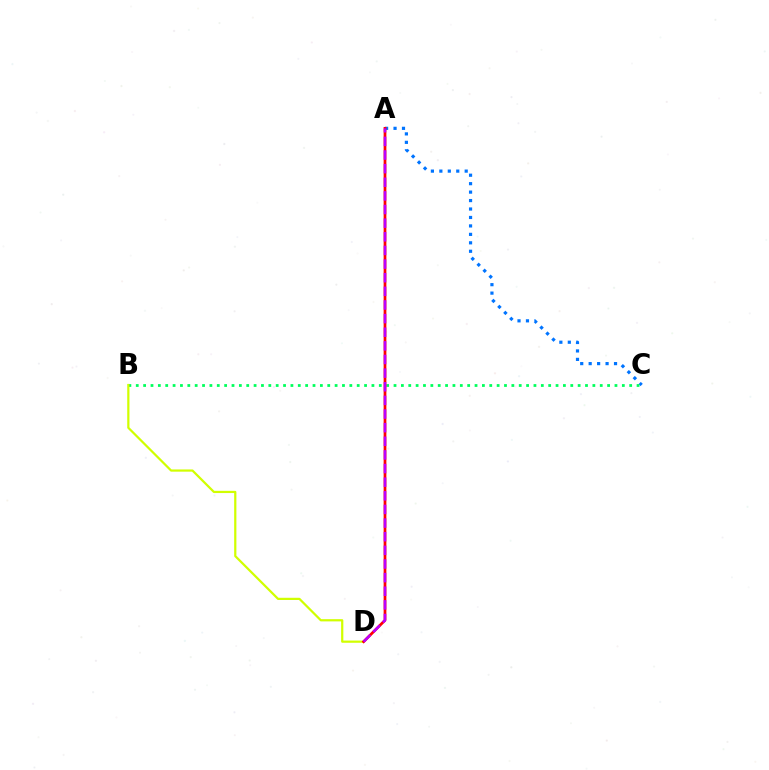{('A', 'C'): [{'color': '#0074ff', 'line_style': 'dotted', 'thickness': 2.3}], ('B', 'C'): [{'color': '#00ff5c', 'line_style': 'dotted', 'thickness': 2.0}], ('B', 'D'): [{'color': '#d1ff00', 'line_style': 'solid', 'thickness': 1.6}], ('A', 'D'): [{'color': '#ff0000', 'line_style': 'solid', 'thickness': 1.97}, {'color': '#b900ff', 'line_style': 'dashed', 'thickness': 1.85}]}